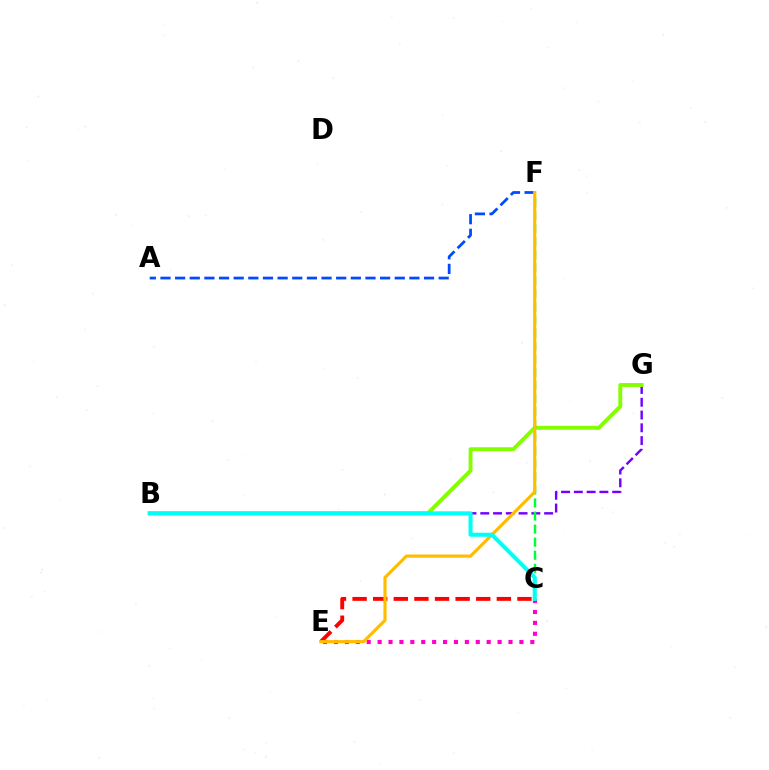{('B', 'G'): [{'color': '#7200ff', 'line_style': 'dashed', 'thickness': 1.74}, {'color': '#84ff00', 'line_style': 'solid', 'thickness': 2.8}], ('A', 'F'): [{'color': '#004bff', 'line_style': 'dashed', 'thickness': 1.99}], ('C', 'E'): [{'color': '#ff00cf', 'line_style': 'dotted', 'thickness': 2.96}, {'color': '#ff0000', 'line_style': 'dashed', 'thickness': 2.8}], ('C', 'F'): [{'color': '#00ff39', 'line_style': 'dashed', 'thickness': 1.78}], ('E', 'F'): [{'color': '#ffbd00', 'line_style': 'solid', 'thickness': 2.29}], ('B', 'C'): [{'color': '#00fff6', 'line_style': 'solid', 'thickness': 2.93}]}